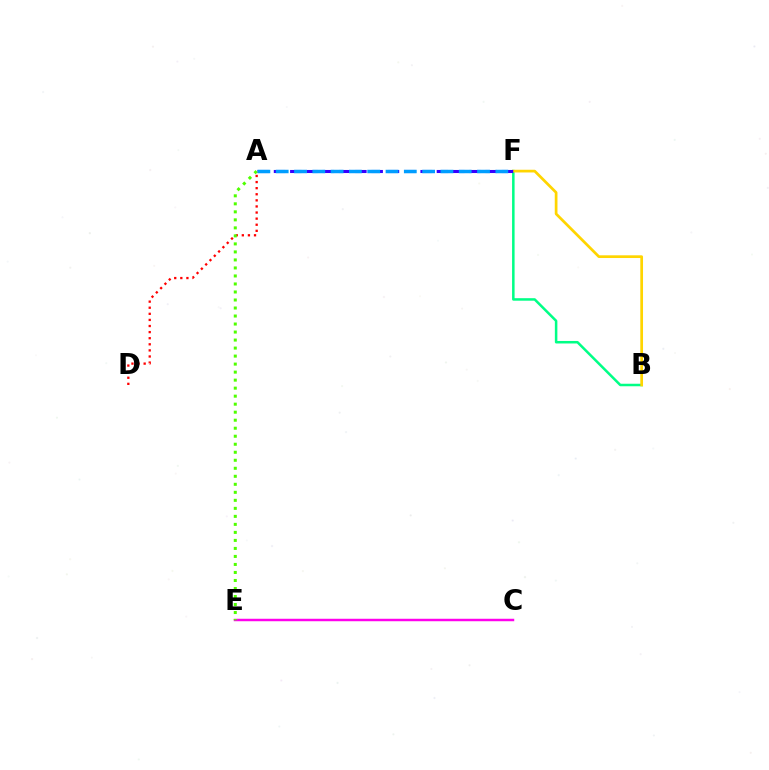{('B', 'F'): [{'color': '#00ff86', 'line_style': 'solid', 'thickness': 1.81}, {'color': '#ffd500', 'line_style': 'solid', 'thickness': 1.96}], ('A', 'F'): [{'color': '#3700ff', 'line_style': 'dashed', 'thickness': 2.21}, {'color': '#009eff', 'line_style': 'dashed', 'thickness': 2.49}], ('C', 'E'): [{'color': '#ff00ed', 'line_style': 'solid', 'thickness': 1.77}], ('A', 'D'): [{'color': '#ff0000', 'line_style': 'dotted', 'thickness': 1.66}], ('A', 'E'): [{'color': '#4fff00', 'line_style': 'dotted', 'thickness': 2.18}]}